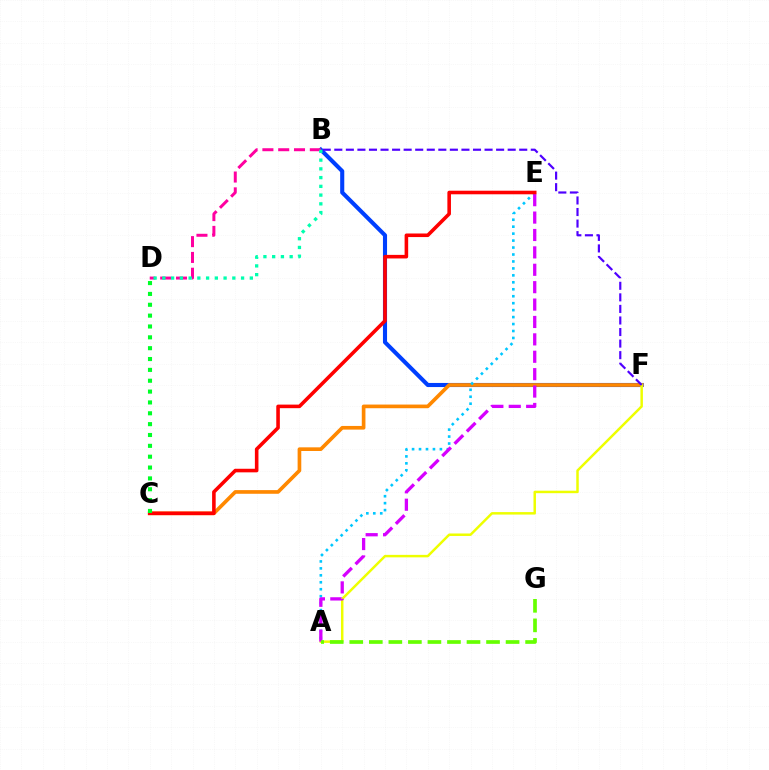{('B', 'F'): [{'color': '#003fff', 'line_style': 'solid', 'thickness': 2.95}, {'color': '#4f00ff', 'line_style': 'dashed', 'thickness': 1.57}], ('B', 'D'): [{'color': '#ff00a0', 'line_style': 'dashed', 'thickness': 2.15}, {'color': '#00ffaf', 'line_style': 'dotted', 'thickness': 2.38}], ('C', 'F'): [{'color': '#ff8800', 'line_style': 'solid', 'thickness': 2.64}], ('A', 'E'): [{'color': '#00c7ff', 'line_style': 'dotted', 'thickness': 1.89}, {'color': '#d600ff', 'line_style': 'dashed', 'thickness': 2.36}], ('A', 'F'): [{'color': '#eeff00', 'line_style': 'solid', 'thickness': 1.79}], ('A', 'G'): [{'color': '#66ff00', 'line_style': 'dashed', 'thickness': 2.65}], ('C', 'E'): [{'color': '#ff0000', 'line_style': 'solid', 'thickness': 2.58}], ('C', 'D'): [{'color': '#00ff27', 'line_style': 'dotted', 'thickness': 2.95}]}